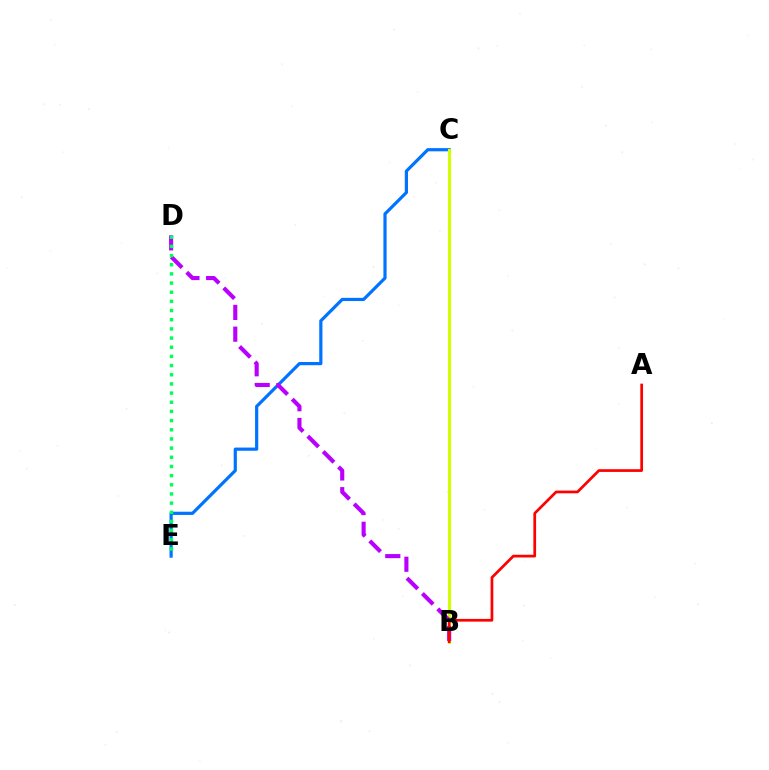{('C', 'E'): [{'color': '#0074ff', 'line_style': 'solid', 'thickness': 2.3}], ('B', 'C'): [{'color': '#d1ff00', 'line_style': 'solid', 'thickness': 2.24}], ('B', 'D'): [{'color': '#b900ff', 'line_style': 'dashed', 'thickness': 2.95}], ('D', 'E'): [{'color': '#00ff5c', 'line_style': 'dotted', 'thickness': 2.49}], ('A', 'B'): [{'color': '#ff0000', 'line_style': 'solid', 'thickness': 1.96}]}